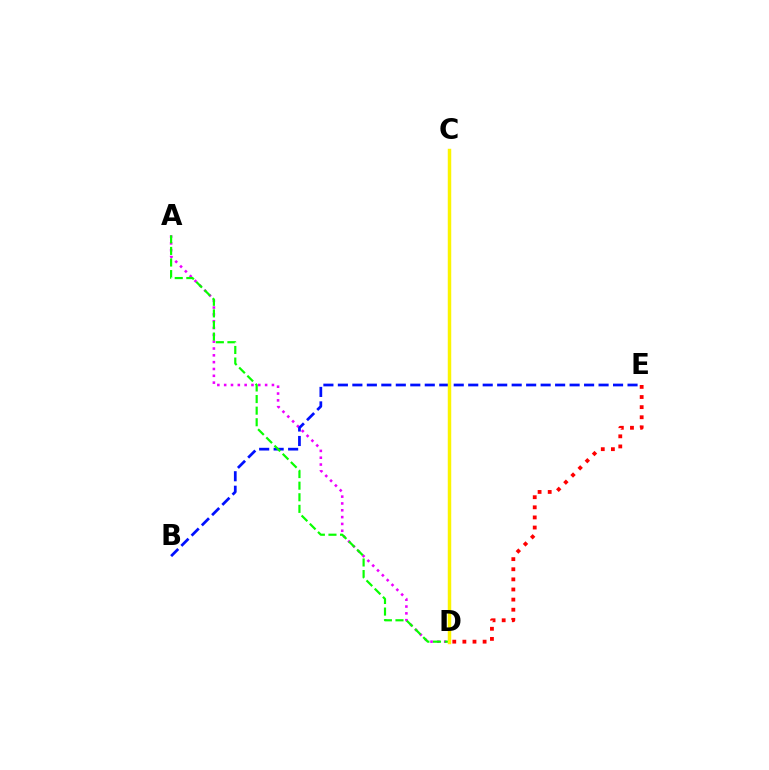{('C', 'D'): [{'color': '#00fff6', 'line_style': 'dashed', 'thickness': 2.18}, {'color': '#fcf500', 'line_style': 'solid', 'thickness': 2.48}], ('A', 'D'): [{'color': '#ee00ff', 'line_style': 'dotted', 'thickness': 1.85}, {'color': '#08ff00', 'line_style': 'dashed', 'thickness': 1.57}], ('B', 'E'): [{'color': '#0010ff', 'line_style': 'dashed', 'thickness': 1.97}], ('D', 'E'): [{'color': '#ff0000', 'line_style': 'dotted', 'thickness': 2.75}]}